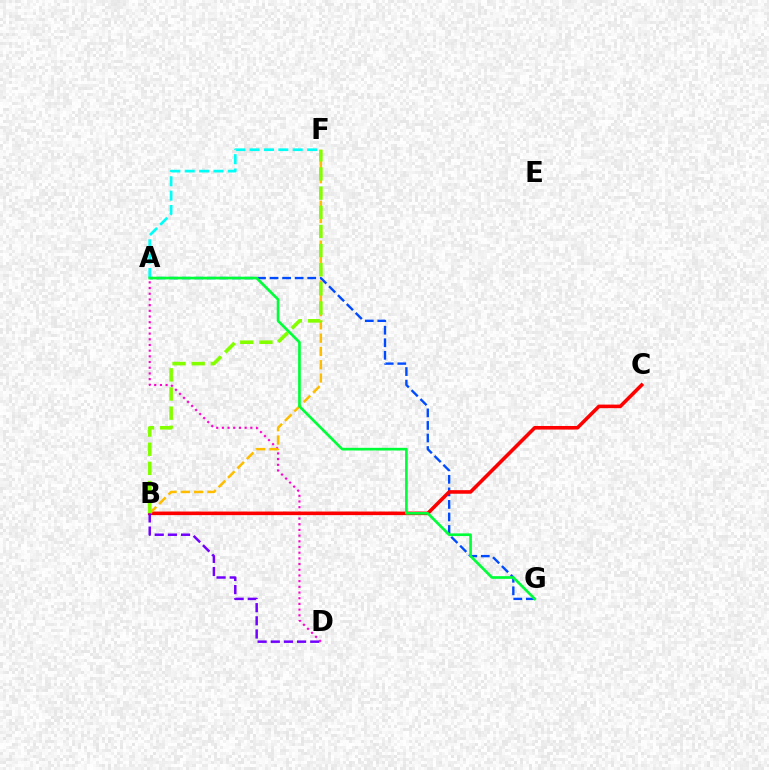{('A', 'G'): [{'color': '#004bff', 'line_style': 'dashed', 'thickness': 1.7}, {'color': '#00ff39', 'line_style': 'solid', 'thickness': 1.92}], ('A', 'D'): [{'color': '#ff00cf', 'line_style': 'dotted', 'thickness': 1.55}], ('A', 'F'): [{'color': '#00fff6', 'line_style': 'dashed', 'thickness': 1.95}], ('B', 'C'): [{'color': '#ff0000', 'line_style': 'solid', 'thickness': 2.58}], ('B', 'F'): [{'color': '#ffbd00', 'line_style': 'dashed', 'thickness': 1.8}, {'color': '#84ff00', 'line_style': 'dashed', 'thickness': 2.6}], ('B', 'D'): [{'color': '#7200ff', 'line_style': 'dashed', 'thickness': 1.79}]}